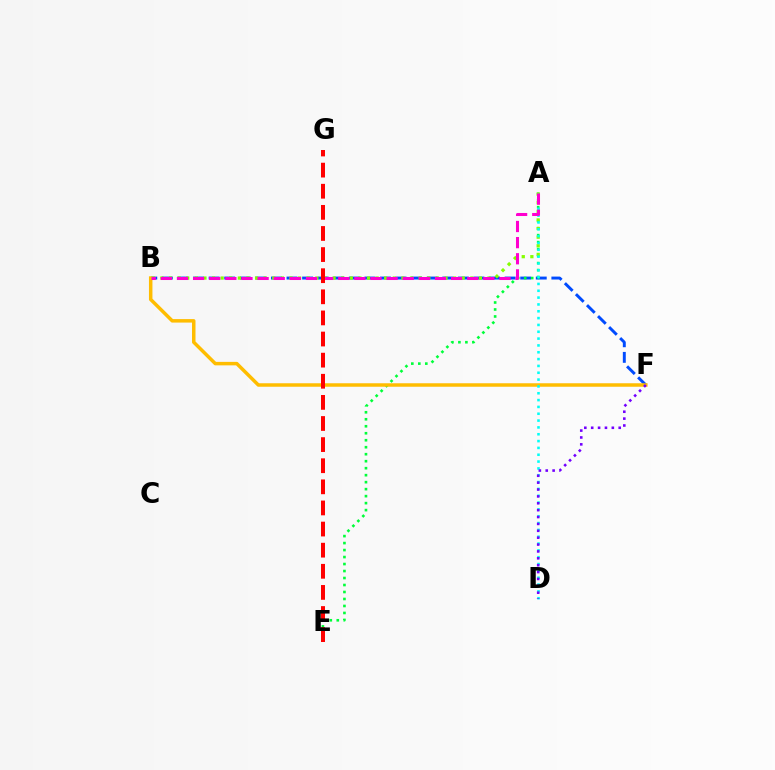{('B', 'F'): [{'color': '#004bff', 'line_style': 'dashed', 'thickness': 2.12}, {'color': '#ffbd00', 'line_style': 'solid', 'thickness': 2.51}], ('A', 'E'): [{'color': '#00ff39', 'line_style': 'dotted', 'thickness': 1.9}], ('A', 'B'): [{'color': '#84ff00', 'line_style': 'dotted', 'thickness': 2.34}, {'color': '#ff00cf', 'line_style': 'dashed', 'thickness': 2.19}], ('A', 'D'): [{'color': '#00fff6', 'line_style': 'dotted', 'thickness': 1.86}], ('D', 'F'): [{'color': '#7200ff', 'line_style': 'dotted', 'thickness': 1.87}], ('E', 'G'): [{'color': '#ff0000', 'line_style': 'dashed', 'thickness': 2.87}]}